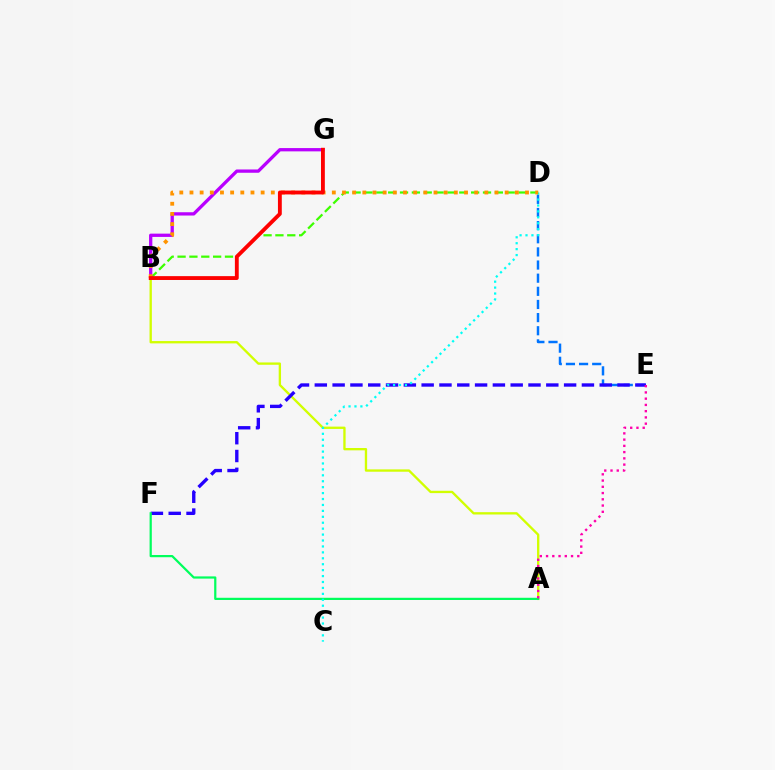{('A', 'B'): [{'color': '#d1ff00', 'line_style': 'solid', 'thickness': 1.68}], ('D', 'E'): [{'color': '#0074ff', 'line_style': 'dashed', 'thickness': 1.79}], ('E', 'F'): [{'color': '#2500ff', 'line_style': 'dashed', 'thickness': 2.42}], ('A', 'F'): [{'color': '#00ff5c', 'line_style': 'solid', 'thickness': 1.6}], ('B', 'D'): [{'color': '#3dff00', 'line_style': 'dashed', 'thickness': 1.61}, {'color': '#ff9400', 'line_style': 'dotted', 'thickness': 2.76}], ('B', 'G'): [{'color': '#b900ff', 'line_style': 'solid', 'thickness': 2.37}, {'color': '#ff0000', 'line_style': 'solid', 'thickness': 2.77}], ('A', 'E'): [{'color': '#ff00ac', 'line_style': 'dotted', 'thickness': 1.7}], ('C', 'D'): [{'color': '#00fff6', 'line_style': 'dotted', 'thickness': 1.61}]}